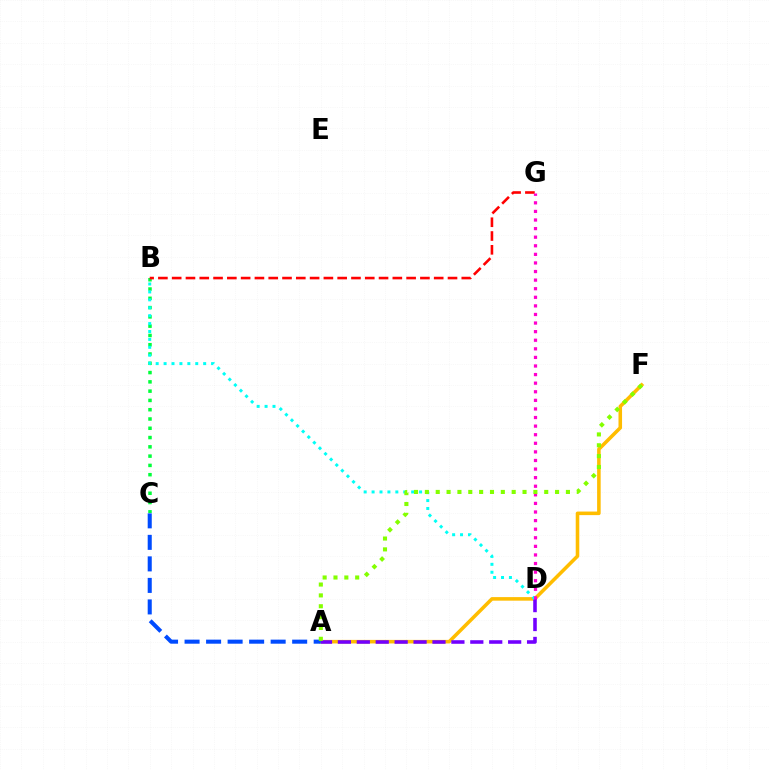{('A', 'F'): [{'color': '#ffbd00', 'line_style': 'solid', 'thickness': 2.56}, {'color': '#84ff00', 'line_style': 'dotted', 'thickness': 2.95}], ('A', 'C'): [{'color': '#004bff', 'line_style': 'dashed', 'thickness': 2.92}], ('A', 'D'): [{'color': '#7200ff', 'line_style': 'dashed', 'thickness': 2.57}], ('B', 'C'): [{'color': '#00ff39', 'line_style': 'dotted', 'thickness': 2.52}], ('B', 'G'): [{'color': '#ff0000', 'line_style': 'dashed', 'thickness': 1.87}], ('B', 'D'): [{'color': '#00fff6', 'line_style': 'dotted', 'thickness': 2.15}], ('D', 'G'): [{'color': '#ff00cf', 'line_style': 'dotted', 'thickness': 2.33}]}